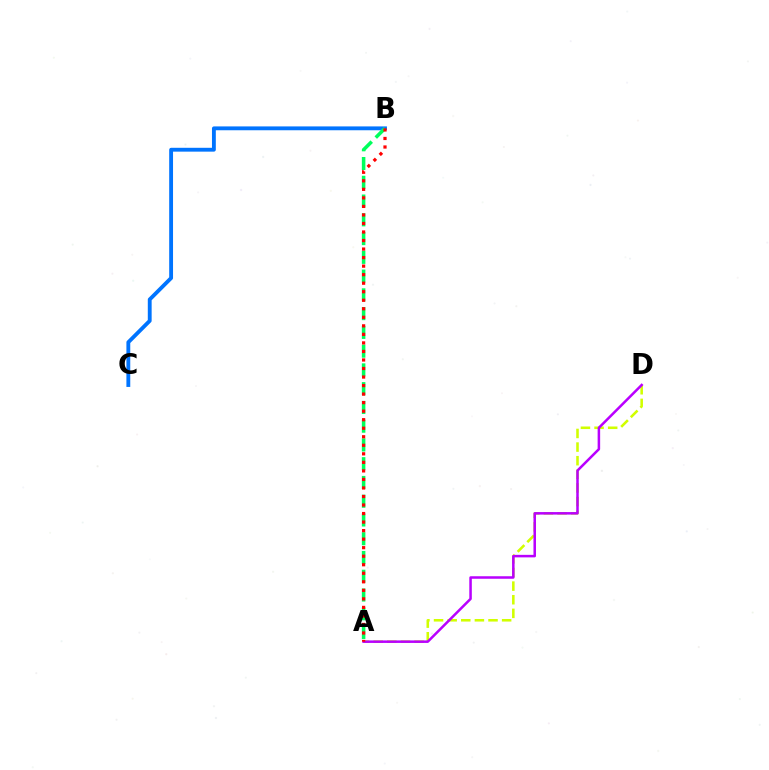{('B', 'C'): [{'color': '#0074ff', 'line_style': 'solid', 'thickness': 2.77}], ('A', 'D'): [{'color': '#d1ff00', 'line_style': 'dashed', 'thickness': 1.85}, {'color': '#b900ff', 'line_style': 'solid', 'thickness': 1.81}], ('A', 'B'): [{'color': '#00ff5c', 'line_style': 'dashed', 'thickness': 2.55}, {'color': '#ff0000', 'line_style': 'dotted', 'thickness': 2.32}]}